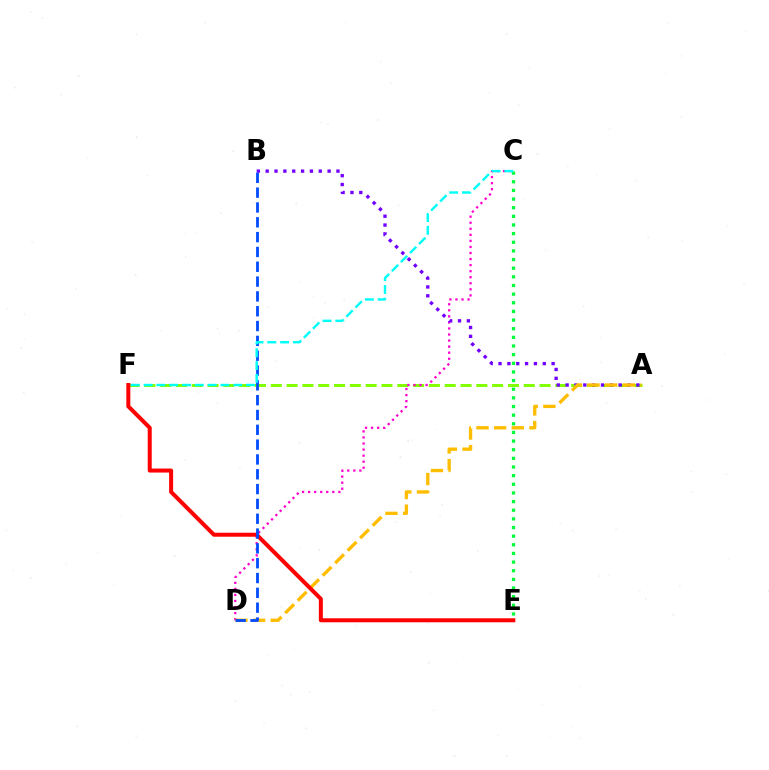{('A', 'F'): [{'color': '#84ff00', 'line_style': 'dashed', 'thickness': 2.15}], ('C', 'E'): [{'color': '#00ff39', 'line_style': 'dotted', 'thickness': 2.35}], ('C', 'D'): [{'color': '#ff00cf', 'line_style': 'dotted', 'thickness': 1.64}], ('A', 'B'): [{'color': '#7200ff', 'line_style': 'dotted', 'thickness': 2.4}], ('A', 'D'): [{'color': '#ffbd00', 'line_style': 'dashed', 'thickness': 2.4}], ('E', 'F'): [{'color': '#ff0000', 'line_style': 'solid', 'thickness': 2.88}], ('B', 'D'): [{'color': '#004bff', 'line_style': 'dashed', 'thickness': 2.01}], ('C', 'F'): [{'color': '#00fff6', 'line_style': 'dashed', 'thickness': 1.74}]}